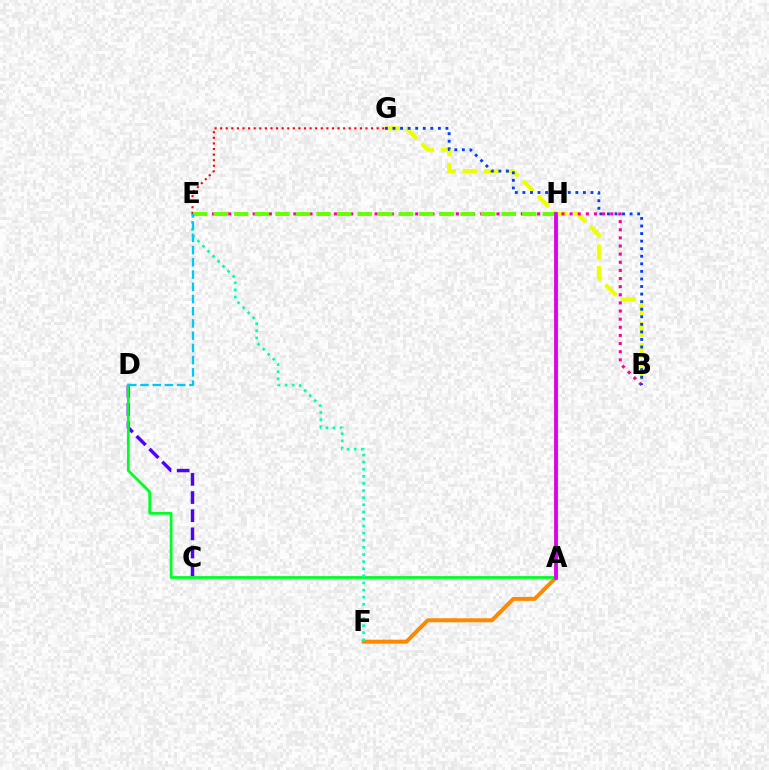{('C', 'D'): [{'color': '#4f00ff', 'line_style': 'dashed', 'thickness': 2.47}], ('F', 'H'): [{'color': '#ff8800', 'line_style': 'solid', 'thickness': 2.86}], ('B', 'G'): [{'color': '#eeff00', 'line_style': 'dashed', 'thickness': 2.92}, {'color': '#003fff', 'line_style': 'dotted', 'thickness': 2.06}], ('B', 'E'): [{'color': '#ff00a0', 'line_style': 'dotted', 'thickness': 2.21}], ('A', 'D'): [{'color': '#00ff27', 'line_style': 'solid', 'thickness': 2.0}], ('E', 'F'): [{'color': '#00ffaf', 'line_style': 'dotted', 'thickness': 1.93}], ('E', 'G'): [{'color': '#ff0000', 'line_style': 'dotted', 'thickness': 1.52}], ('E', 'H'): [{'color': '#66ff00', 'line_style': 'dashed', 'thickness': 2.79}], ('D', 'E'): [{'color': '#00c7ff', 'line_style': 'dashed', 'thickness': 1.66}], ('A', 'H'): [{'color': '#d600ff', 'line_style': 'solid', 'thickness': 2.64}]}